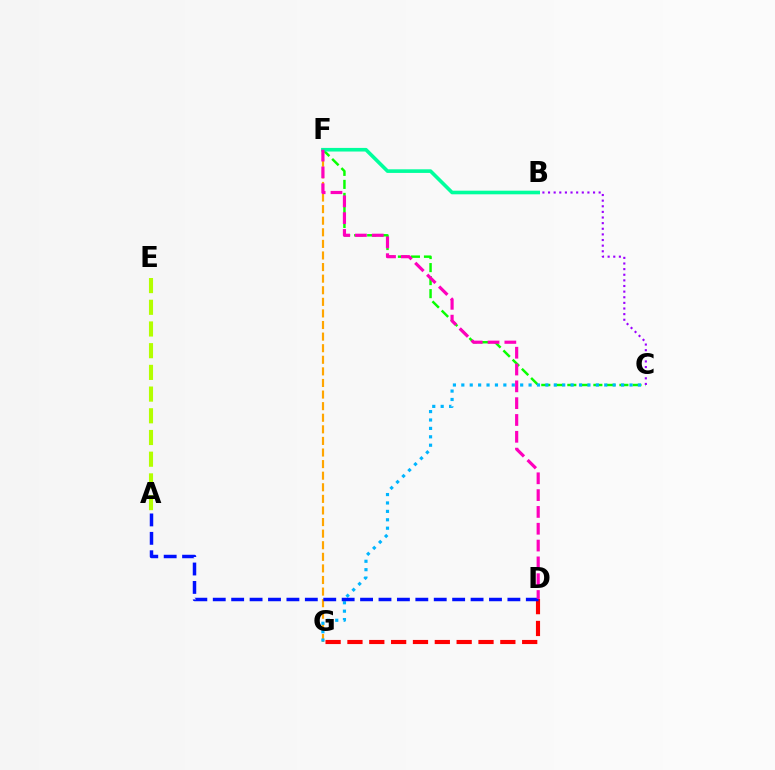{('C', 'F'): [{'color': '#08ff00', 'line_style': 'dashed', 'thickness': 1.77}], ('F', 'G'): [{'color': '#ffa500', 'line_style': 'dashed', 'thickness': 1.57}], ('C', 'G'): [{'color': '#00b5ff', 'line_style': 'dotted', 'thickness': 2.28}], ('D', 'G'): [{'color': '#ff0000', 'line_style': 'dashed', 'thickness': 2.97}], ('A', 'D'): [{'color': '#0010ff', 'line_style': 'dashed', 'thickness': 2.5}], ('B', 'C'): [{'color': '#9b00ff', 'line_style': 'dotted', 'thickness': 1.53}], ('B', 'F'): [{'color': '#00ff9d', 'line_style': 'solid', 'thickness': 2.6}], ('A', 'E'): [{'color': '#b3ff00', 'line_style': 'dashed', 'thickness': 2.95}], ('D', 'F'): [{'color': '#ff00bd', 'line_style': 'dashed', 'thickness': 2.28}]}